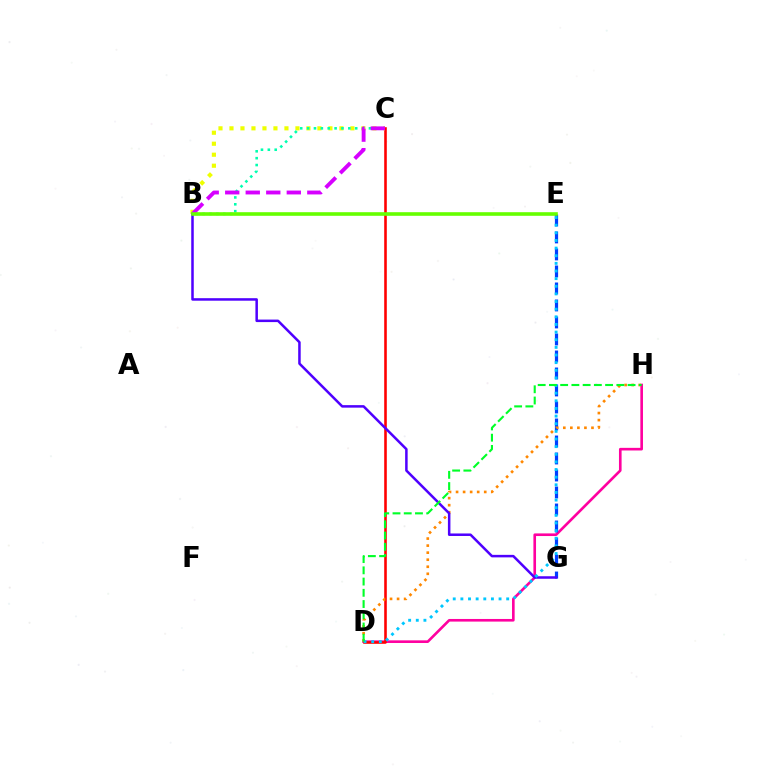{('D', 'H'): [{'color': '#ff00a0', 'line_style': 'solid', 'thickness': 1.89}, {'color': '#ff8800', 'line_style': 'dotted', 'thickness': 1.91}, {'color': '#00ff27', 'line_style': 'dashed', 'thickness': 1.53}], ('E', 'G'): [{'color': '#003fff', 'line_style': 'dashed', 'thickness': 2.31}], ('C', 'D'): [{'color': '#ff0000', 'line_style': 'solid', 'thickness': 1.87}], ('B', 'C'): [{'color': '#eeff00', 'line_style': 'dotted', 'thickness': 2.99}, {'color': '#00ffaf', 'line_style': 'dotted', 'thickness': 1.87}, {'color': '#d600ff', 'line_style': 'dashed', 'thickness': 2.79}], ('B', 'G'): [{'color': '#4f00ff', 'line_style': 'solid', 'thickness': 1.81}], ('D', 'E'): [{'color': '#00c7ff', 'line_style': 'dotted', 'thickness': 2.07}], ('B', 'E'): [{'color': '#66ff00', 'line_style': 'solid', 'thickness': 2.6}]}